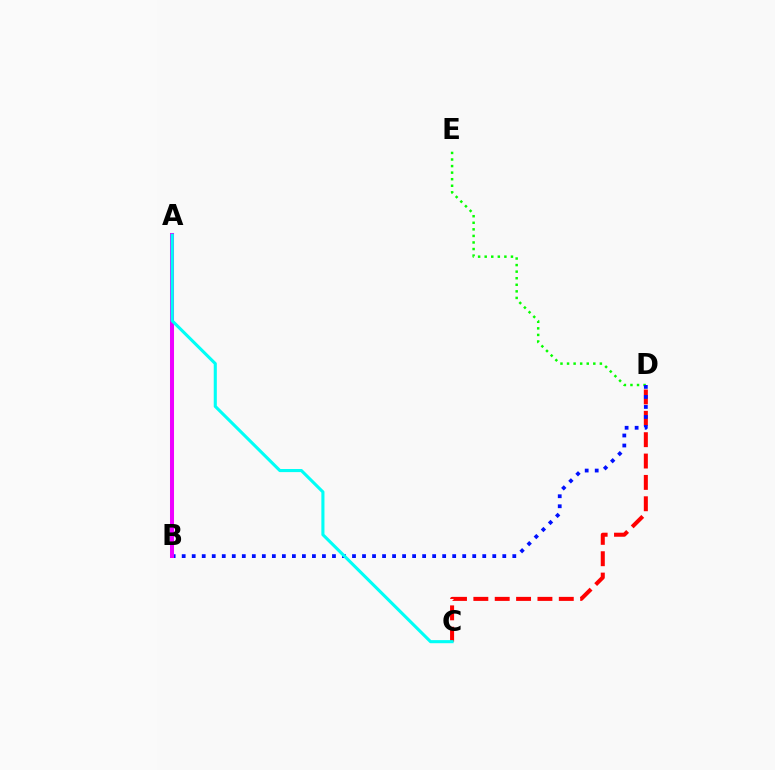{('D', 'E'): [{'color': '#08ff00', 'line_style': 'dotted', 'thickness': 1.78}], ('C', 'D'): [{'color': '#ff0000', 'line_style': 'dashed', 'thickness': 2.9}], ('B', 'D'): [{'color': '#0010ff', 'line_style': 'dotted', 'thickness': 2.72}], ('A', 'B'): [{'color': '#fcf500', 'line_style': 'dotted', 'thickness': 2.02}, {'color': '#ee00ff', 'line_style': 'solid', 'thickness': 2.9}], ('A', 'C'): [{'color': '#00fff6', 'line_style': 'solid', 'thickness': 2.23}]}